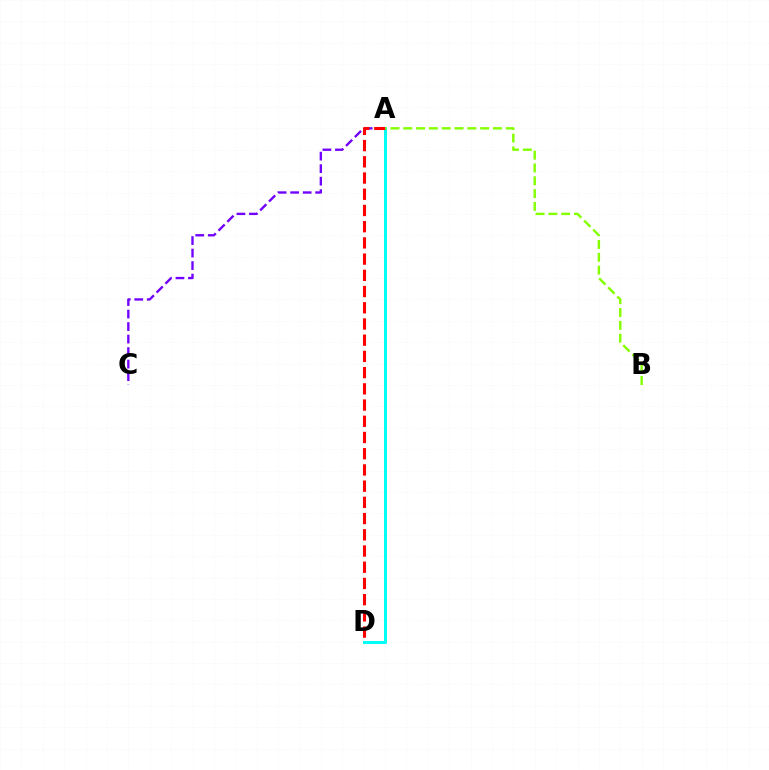{('A', 'C'): [{'color': '#7200ff', 'line_style': 'dashed', 'thickness': 1.7}], ('A', 'D'): [{'color': '#00fff6', 'line_style': 'solid', 'thickness': 2.15}, {'color': '#ff0000', 'line_style': 'dashed', 'thickness': 2.2}], ('A', 'B'): [{'color': '#84ff00', 'line_style': 'dashed', 'thickness': 1.74}]}